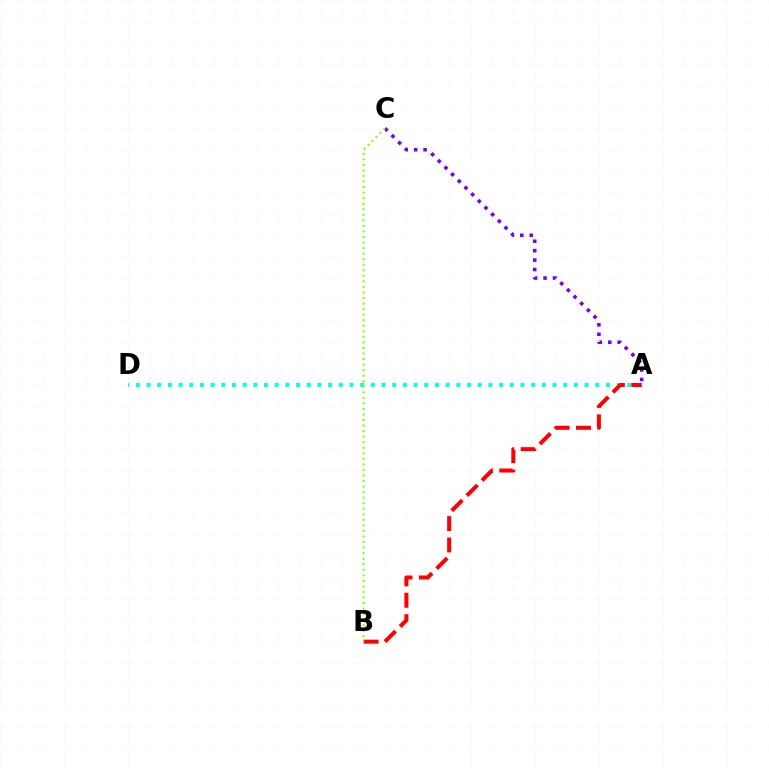{('A', 'D'): [{'color': '#00fff6', 'line_style': 'dotted', 'thickness': 2.9}], ('A', 'B'): [{'color': '#ff0000', 'line_style': 'dashed', 'thickness': 2.91}], ('A', 'C'): [{'color': '#7200ff', 'line_style': 'dotted', 'thickness': 2.56}], ('B', 'C'): [{'color': '#84ff00', 'line_style': 'dotted', 'thickness': 1.51}]}